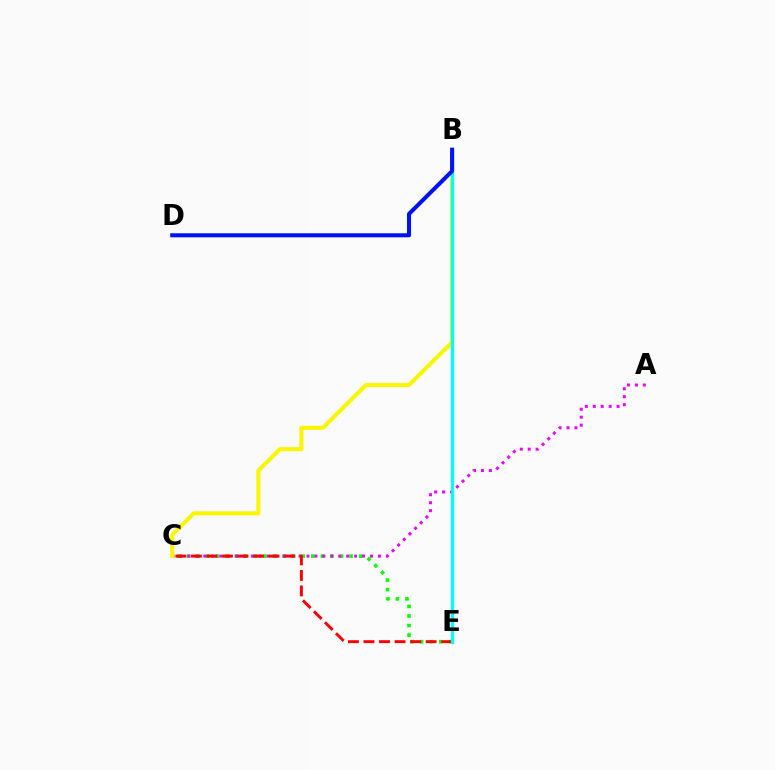{('C', 'E'): [{'color': '#08ff00', 'line_style': 'dotted', 'thickness': 2.6}, {'color': '#ff0000', 'line_style': 'dashed', 'thickness': 2.11}], ('A', 'C'): [{'color': '#ee00ff', 'line_style': 'dotted', 'thickness': 2.16}], ('B', 'C'): [{'color': '#fcf500', 'line_style': 'solid', 'thickness': 2.91}], ('B', 'E'): [{'color': '#00fff6', 'line_style': 'solid', 'thickness': 2.36}], ('B', 'D'): [{'color': '#0010ff', 'line_style': 'solid', 'thickness': 2.91}]}